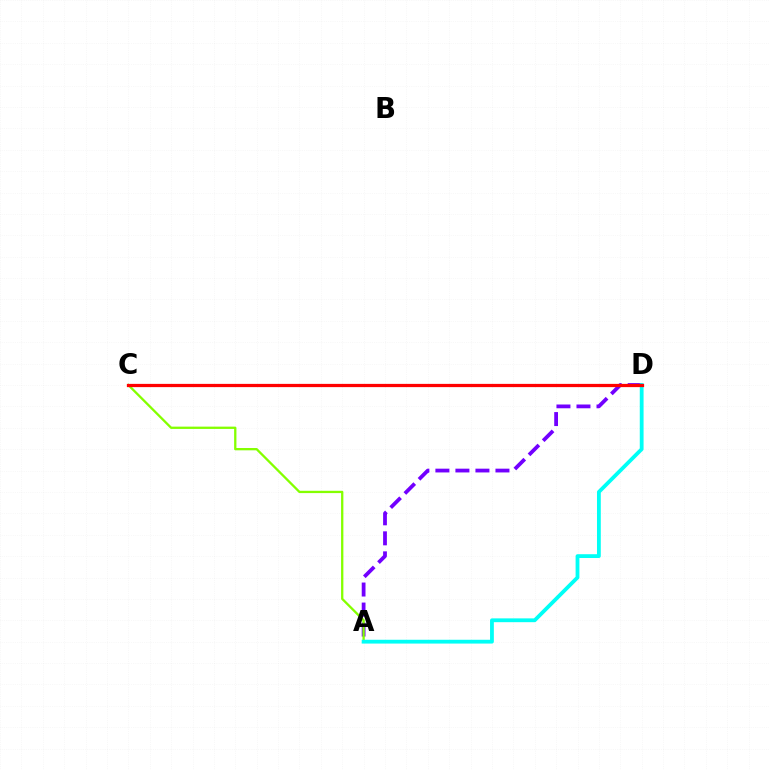{('A', 'D'): [{'color': '#7200ff', 'line_style': 'dashed', 'thickness': 2.72}, {'color': '#00fff6', 'line_style': 'solid', 'thickness': 2.74}], ('A', 'C'): [{'color': '#84ff00', 'line_style': 'solid', 'thickness': 1.66}], ('C', 'D'): [{'color': '#ff0000', 'line_style': 'solid', 'thickness': 2.34}]}